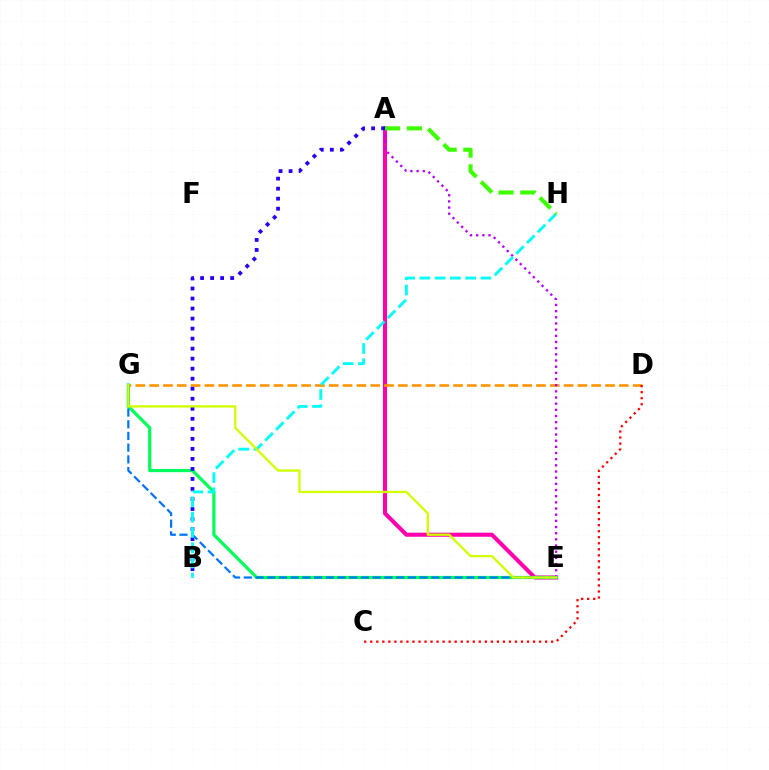{('A', 'E'): [{'color': '#ff00ac', 'line_style': 'solid', 'thickness': 2.93}, {'color': '#b900ff', 'line_style': 'dotted', 'thickness': 1.68}], ('D', 'G'): [{'color': '#ff9400', 'line_style': 'dashed', 'thickness': 1.88}], ('E', 'G'): [{'color': '#00ff5c', 'line_style': 'solid', 'thickness': 2.32}, {'color': '#0074ff', 'line_style': 'dashed', 'thickness': 1.59}, {'color': '#d1ff00', 'line_style': 'solid', 'thickness': 1.66}], ('A', 'B'): [{'color': '#2500ff', 'line_style': 'dotted', 'thickness': 2.72}], ('C', 'D'): [{'color': '#ff0000', 'line_style': 'dotted', 'thickness': 1.64}], ('B', 'H'): [{'color': '#00fff6', 'line_style': 'dashed', 'thickness': 2.07}], ('A', 'H'): [{'color': '#3dff00', 'line_style': 'dashed', 'thickness': 2.96}]}